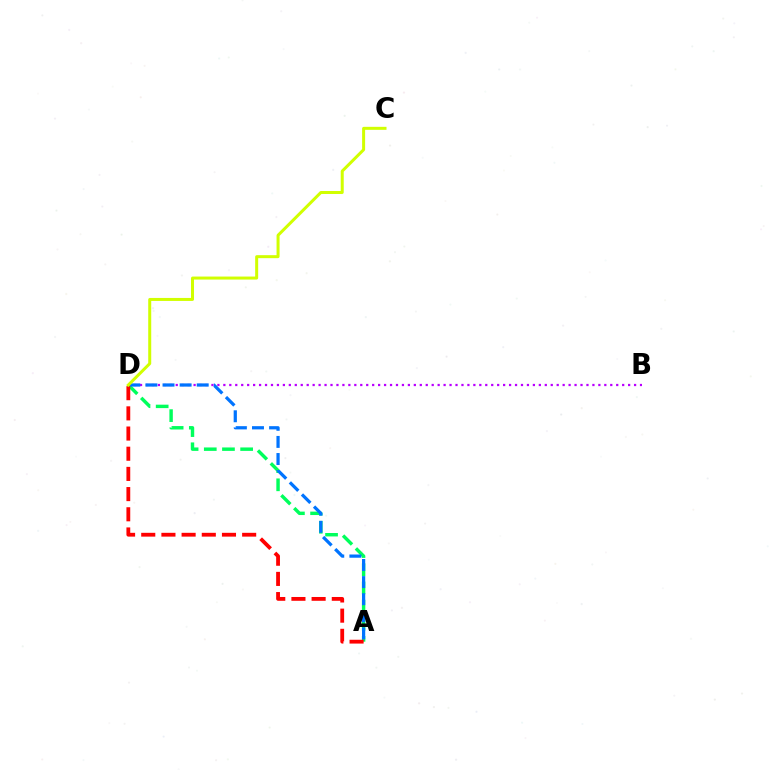{('B', 'D'): [{'color': '#b900ff', 'line_style': 'dotted', 'thickness': 1.62}], ('A', 'D'): [{'color': '#00ff5c', 'line_style': 'dashed', 'thickness': 2.47}, {'color': '#0074ff', 'line_style': 'dashed', 'thickness': 2.32}, {'color': '#ff0000', 'line_style': 'dashed', 'thickness': 2.74}], ('C', 'D'): [{'color': '#d1ff00', 'line_style': 'solid', 'thickness': 2.16}]}